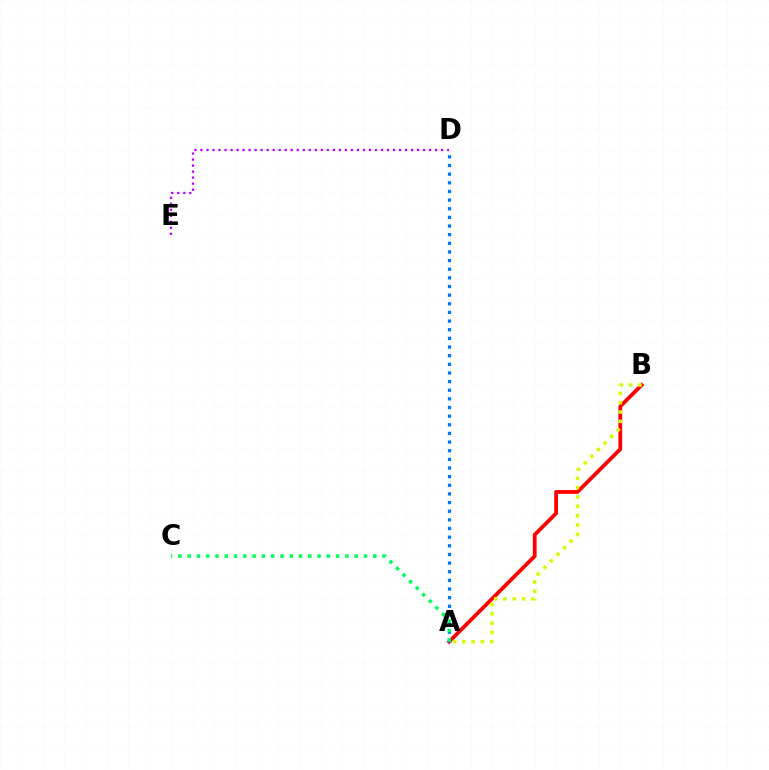{('A', 'B'): [{'color': '#ff0000', 'line_style': 'solid', 'thickness': 2.73}, {'color': '#d1ff00', 'line_style': 'dotted', 'thickness': 2.54}], ('A', 'D'): [{'color': '#0074ff', 'line_style': 'dotted', 'thickness': 2.35}], ('D', 'E'): [{'color': '#b900ff', 'line_style': 'dotted', 'thickness': 1.63}], ('A', 'C'): [{'color': '#00ff5c', 'line_style': 'dotted', 'thickness': 2.52}]}